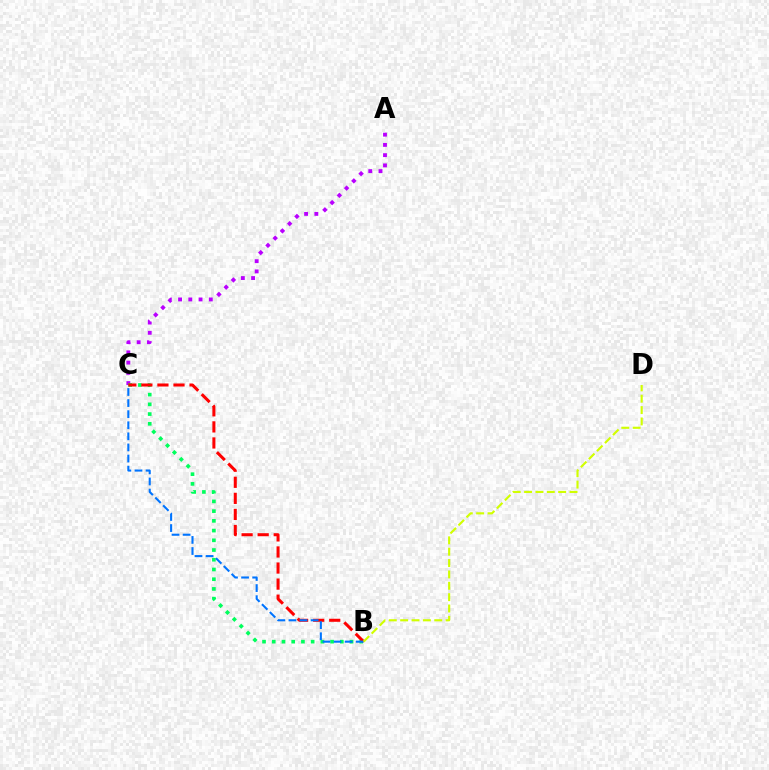{('A', 'C'): [{'color': '#b900ff', 'line_style': 'dotted', 'thickness': 2.78}], ('B', 'C'): [{'color': '#00ff5c', 'line_style': 'dotted', 'thickness': 2.64}, {'color': '#ff0000', 'line_style': 'dashed', 'thickness': 2.18}, {'color': '#0074ff', 'line_style': 'dashed', 'thickness': 1.51}], ('B', 'D'): [{'color': '#d1ff00', 'line_style': 'dashed', 'thickness': 1.54}]}